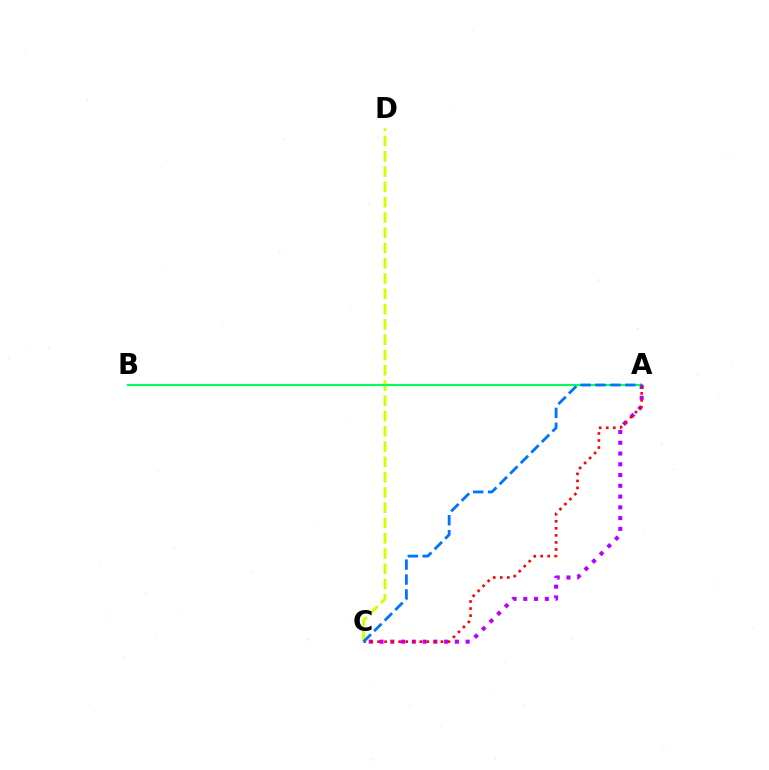{('A', 'C'): [{'color': '#b900ff', 'line_style': 'dotted', 'thickness': 2.92}, {'color': '#ff0000', 'line_style': 'dotted', 'thickness': 1.91}, {'color': '#0074ff', 'line_style': 'dashed', 'thickness': 2.03}], ('C', 'D'): [{'color': '#d1ff00', 'line_style': 'dashed', 'thickness': 2.08}], ('A', 'B'): [{'color': '#00ff5c', 'line_style': 'solid', 'thickness': 1.52}]}